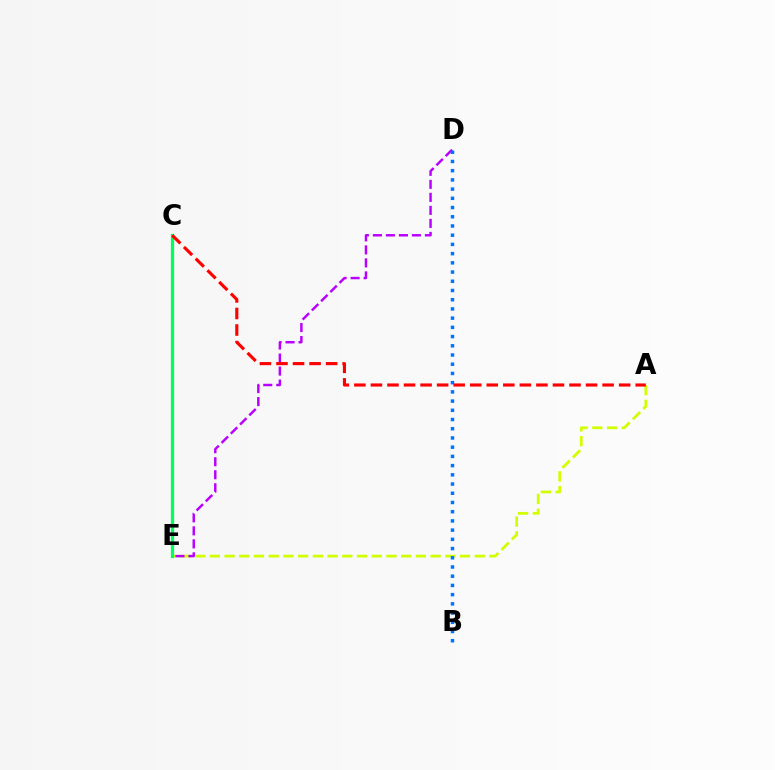{('A', 'E'): [{'color': '#d1ff00', 'line_style': 'dashed', 'thickness': 2.0}], ('C', 'E'): [{'color': '#00ff5c', 'line_style': 'solid', 'thickness': 2.35}], ('D', 'E'): [{'color': '#b900ff', 'line_style': 'dashed', 'thickness': 1.77}], ('B', 'D'): [{'color': '#0074ff', 'line_style': 'dotted', 'thickness': 2.5}], ('A', 'C'): [{'color': '#ff0000', 'line_style': 'dashed', 'thickness': 2.25}]}